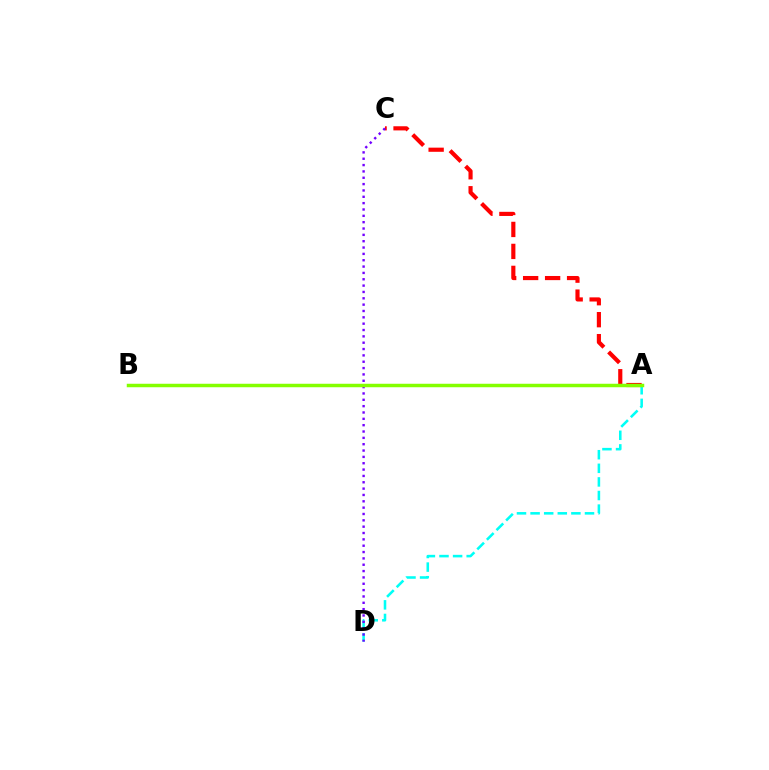{('A', 'C'): [{'color': '#ff0000', 'line_style': 'dashed', 'thickness': 2.99}], ('A', 'D'): [{'color': '#00fff6', 'line_style': 'dashed', 'thickness': 1.85}], ('C', 'D'): [{'color': '#7200ff', 'line_style': 'dotted', 'thickness': 1.72}], ('A', 'B'): [{'color': '#84ff00', 'line_style': 'solid', 'thickness': 2.51}]}